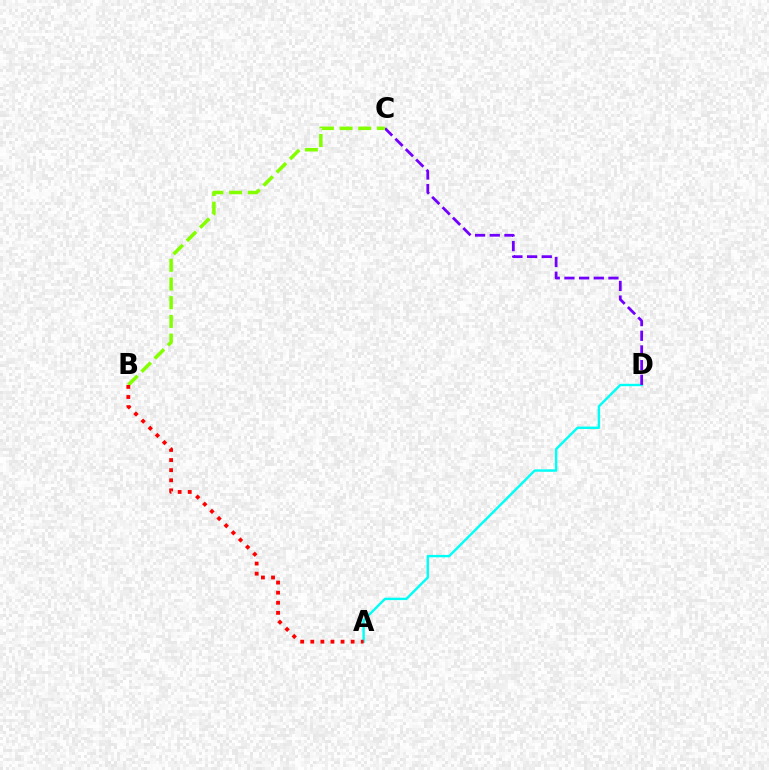{('A', 'D'): [{'color': '#00fff6', 'line_style': 'solid', 'thickness': 1.73}], ('C', 'D'): [{'color': '#7200ff', 'line_style': 'dashed', 'thickness': 1.99}], ('B', 'C'): [{'color': '#84ff00', 'line_style': 'dashed', 'thickness': 2.54}], ('A', 'B'): [{'color': '#ff0000', 'line_style': 'dotted', 'thickness': 2.74}]}